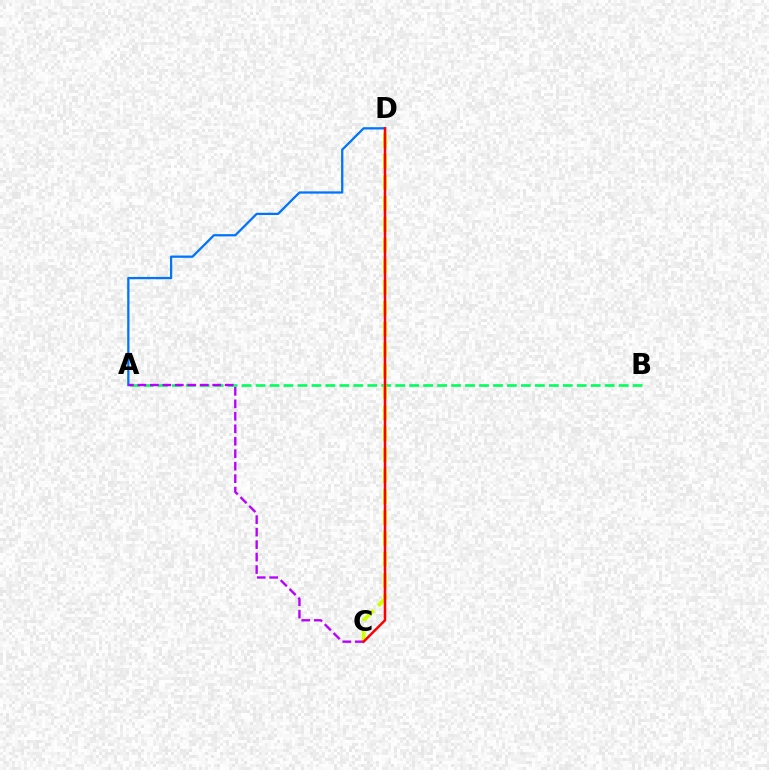{('A', 'D'): [{'color': '#0074ff', 'line_style': 'solid', 'thickness': 1.64}], ('A', 'B'): [{'color': '#00ff5c', 'line_style': 'dashed', 'thickness': 1.9}], ('C', 'D'): [{'color': '#d1ff00', 'line_style': 'dashed', 'thickness': 2.85}, {'color': '#ff0000', 'line_style': 'solid', 'thickness': 1.81}], ('A', 'C'): [{'color': '#b900ff', 'line_style': 'dashed', 'thickness': 1.69}]}